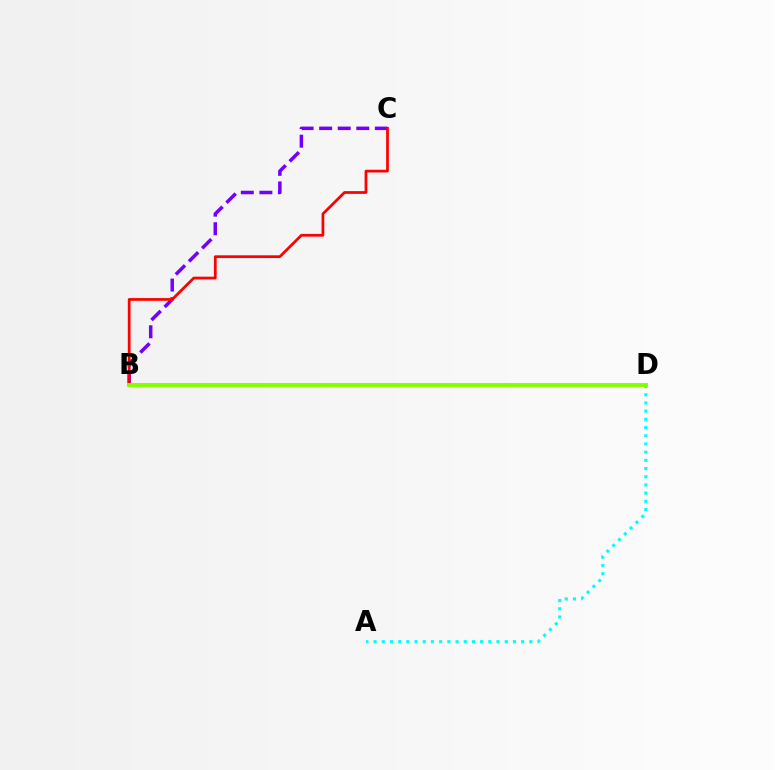{('B', 'C'): [{'color': '#7200ff', 'line_style': 'dashed', 'thickness': 2.52}, {'color': '#ff0000', 'line_style': 'solid', 'thickness': 1.98}], ('A', 'D'): [{'color': '#00fff6', 'line_style': 'dotted', 'thickness': 2.23}], ('B', 'D'): [{'color': '#84ff00', 'line_style': 'solid', 'thickness': 2.83}]}